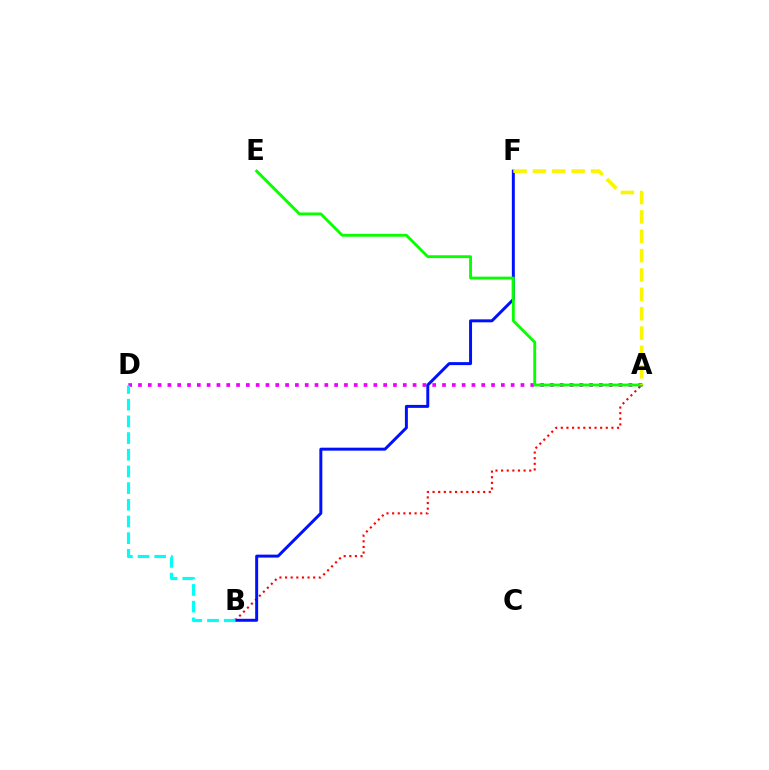{('A', 'D'): [{'color': '#ee00ff', 'line_style': 'dotted', 'thickness': 2.66}], ('A', 'B'): [{'color': '#ff0000', 'line_style': 'dotted', 'thickness': 1.53}], ('B', 'F'): [{'color': '#0010ff', 'line_style': 'solid', 'thickness': 2.13}], ('A', 'E'): [{'color': '#08ff00', 'line_style': 'solid', 'thickness': 2.05}], ('B', 'D'): [{'color': '#00fff6', 'line_style': 'dashed', 'thickness': 2.27}], ('A', 'F'): [{'color': '#fcf500', 'line_style': 'dashed', 'thickness': 2.63}]}